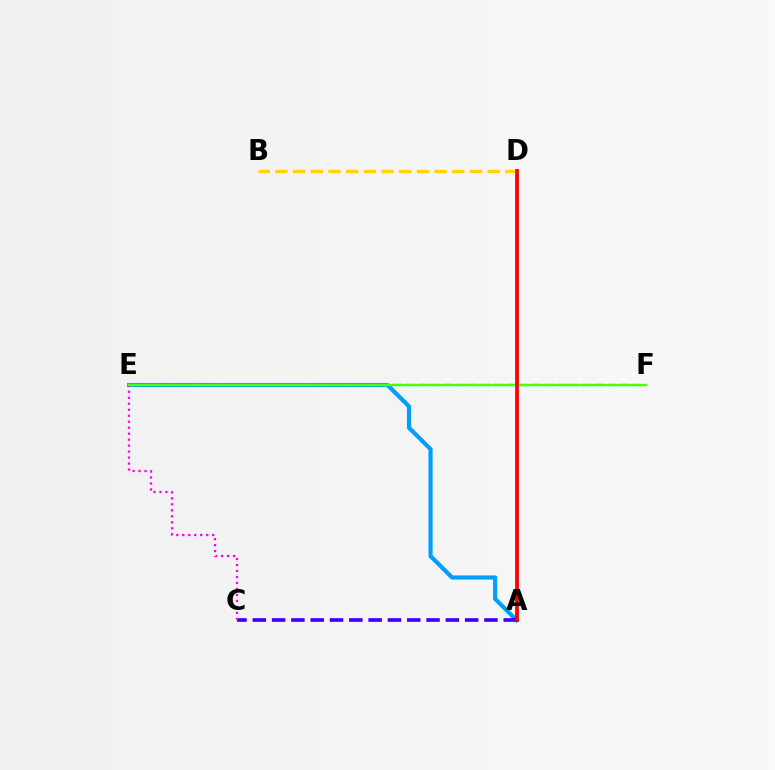{('A', 'E'): [{'color': '#009eff', 'line_style': 'solid', 'thickness': 3.0}], ('B', 'D'): [{'color': '#ffd500', 'line_style': 'dashed', 'thickness': 2.4}], ('E', 'F'): [{'color': '#00ff86', 'line_style': 'dashed', 'thickness': 1.71}, {'color': '#4fff00', 'line_style': 'solid', 'thickness': 1.64}], ('A', 'C'): [{'color': '#3700ff', 'line_style': 'dashed', 'thickness': 2.62}], ('C', 'E'): [{'color': '#ff00ed', 'line_style': 'dotted', 'thickness': 1.63}], ('A', 'D'): [{'color': '#ff0000', 'line_style': 'solid', 'thickness': 2.72}]}